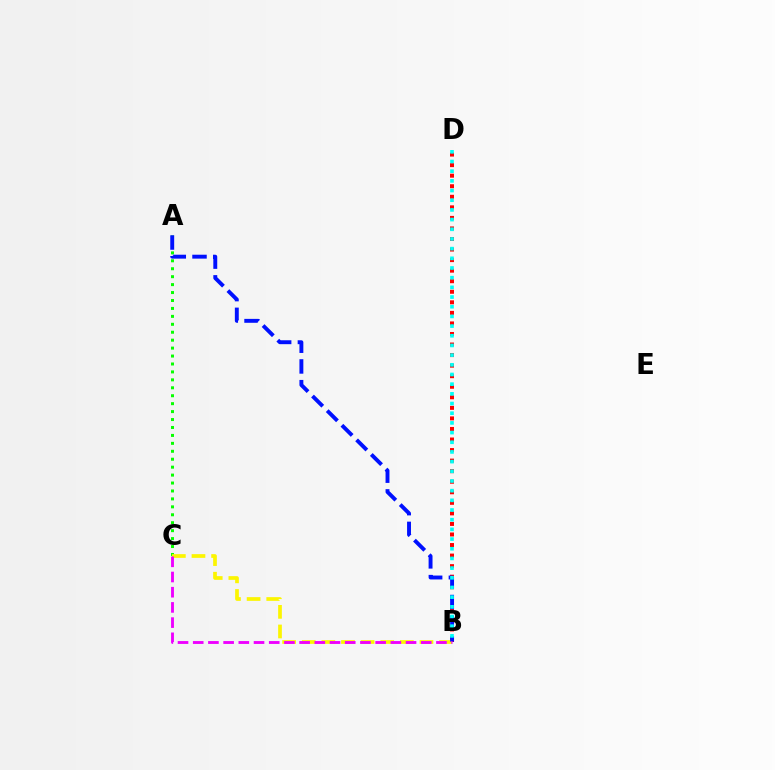{('A', 'C'): [{'color': '#08ff00', 'line_style': 'dotted', 'thickness': 2.16}], ('B', 'D'): [{'color': '#ff0000', 'line_style': 'dotted', 'thickness': 2.87}, {'color': '#00fff6', 'line_style': 'dotted', 'thickness': 2.63}], ('B', 'C'): [{'color': '#fcf500', 'line_style': 'dashed', 'thickness': 2.67}, {'color': '#ee00ff', 'line_style': 'dashed', 'thickness': 2.07}], ('A', 'B'): [{'color': '#0010ff', 'line_style': 'dashed', 'thickness': 2.82}]}